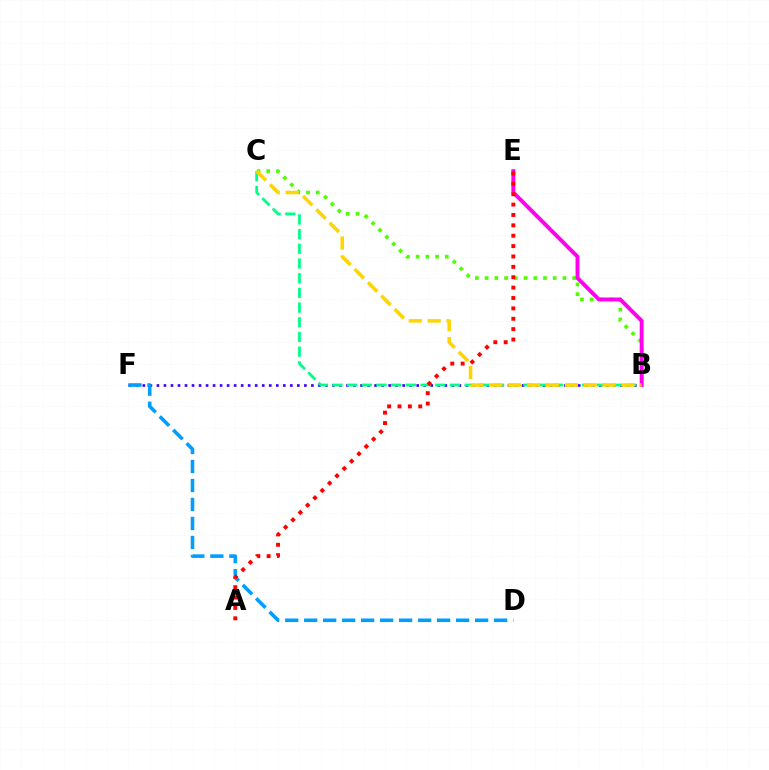{('B', 'F'): [{'color': '#3700ff', 'line_style': 'dotted', 'thickness': 1.91}], ('B', 'C'): [{'color': '#00ff86', 'line_style': 'dashed', 'thickness': 2.0}, {'color': '#4fff00', 'line_style': 'dotted', 'thickness': 2.64}, {'color': '#ffd500', 'line_style': 'dashed', 'thickness': 2.56}], ('D', 'F'): [{'color': '#009eff', 'line_style': 'dashed', 'thickness': 2.58}], ('B', 'E'): [{'color': '#ff00ed', 'line_style': 'solid', 'thickness': 2.81}], ('A', 'E'): [{'color': '#ff0000', 'line_style': 'dotted', 'thickness': 2.82}]}